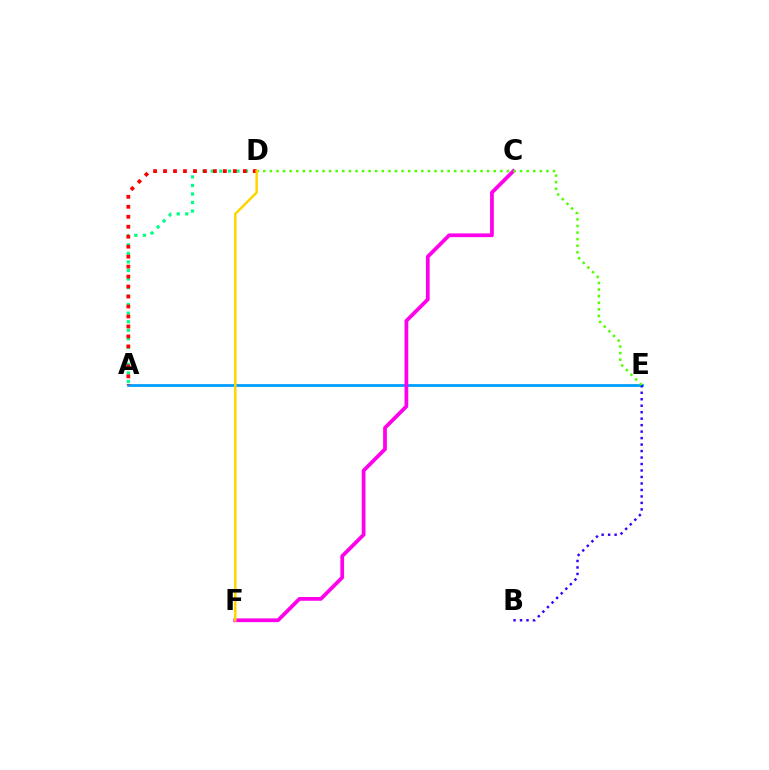{('A', 'E'): [{'color': '#009eff', 'line_style': 'solid', 'thickness': 2.0}], ('A', 'D'): [{'color': '#00ff86', 'line_style': 'dotted', 'thickness': 2.32}, {'color': '#ff0000', 'line_style': 'dotted', 'thickness': 2.71}], ('B', 'E'): [{'color': '#3700ff', 'line_style': 'dotted', 'thickness': 1.76}], ('C', 'F'): [{'color': '#ff00ed', 'line_style': 'solid', 'thickness': 2.7}], ('D', 'E'): [{'color': '#4fff00', 'line_style': 'dotted', 'thickness': 1.79}], ('D', 'F'): [{'color': '#ffd500', 'line_style': 'solid', 'thickness': 1.8}]}